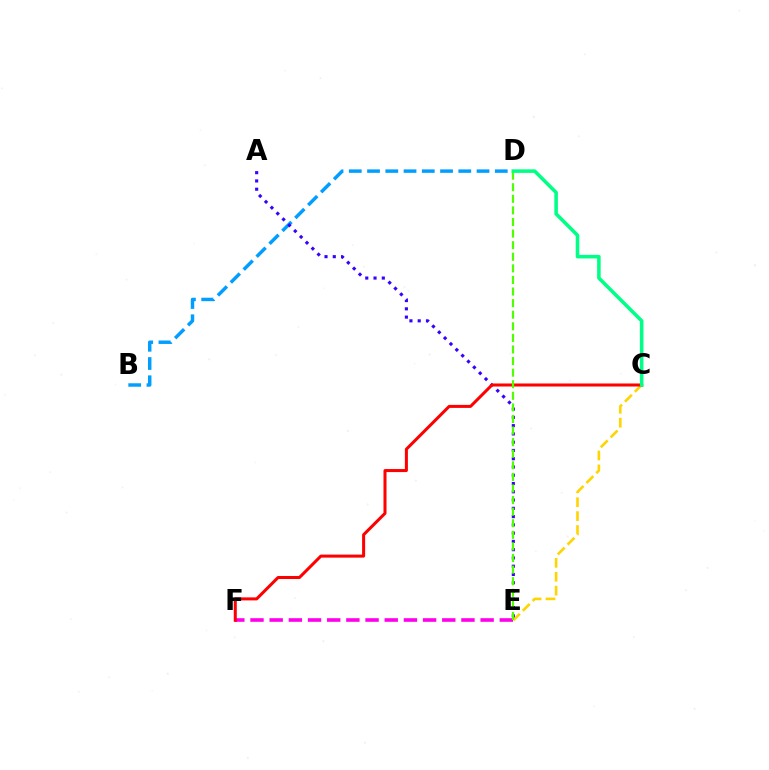{('C', 'E'): [{'color': '#ffd500', 'line_style': 'dashed', 'thickness': 1.89}], ('B', 'D'): [{'color': '#009eff', 'line_style': 'dashed', 'thickness': 2.48}], ('A', 'E'): [{'color': '#3700ff', 'line_style': 'dotted', 'thickness': 2.25}], ('E', 'F'): [{'color': '#ff00ed', 'line_style': 'dashed', 'thickness': 2.61}], ('C', 'F'): [{'color': '#ff0000', 'line_style': 'solid', 'thickness': 2.18}], ('D', 'E'): [{'color': '#4fff00', 'line_style': 'dashed', 'thickness': 1.57}], ('C', 'D'): [{'color': '#00ff86', 'line_style': 'solid', 'thickness': 2.56}]}